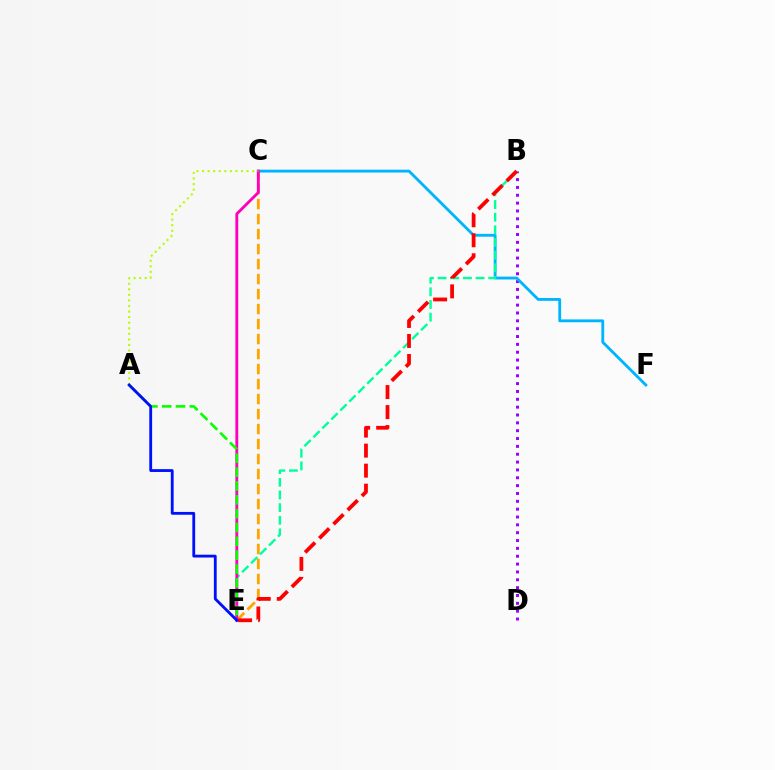{('C', 'E'): [{'color': '#ffa500', 'line_style': 'dashed', 'thickness': 2.04}, {'color': '#ff00bd', 'line_style': 'solid', 'thickness': 2.06}], ('B', 'D'): [{'color': '#9b00ff', 'line_style': 'dotted', 'thickness': 2.13}], ('C', 'F'): [{'color': '#00b5ff', 'line_style': 'solid', 'thickness': 2.04}], ('B', 'E'): [{'color': '#00ff9d', 'line_style': 'dashed', 'thickness': 1.72}, {'color': '#ff0000', 'line_style': 'dashed', 'thickness': 2.72}], ('A', 'C'): [{'color': '#b3ff00', 'line_style': 'dotted', 'thickness': 1.51}], ('A', 'E'): [{'color': '#08ff00', 'line_style': 'dashed', 'thickness': 1.88}, {'color': '#0010ff', 'line_style': 'solid', 'thickness': 2.03}]}